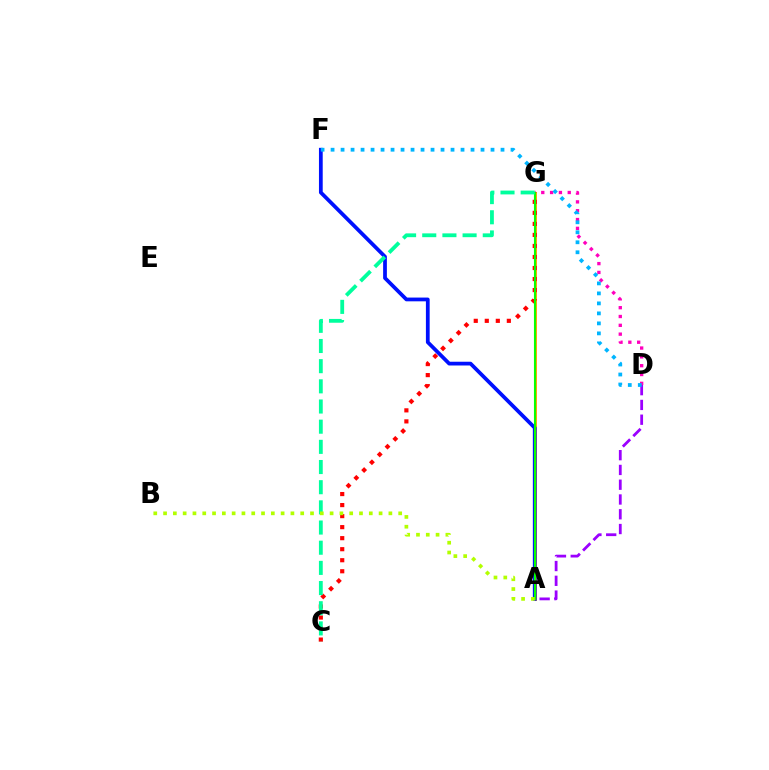{('A', 'G'): [{'color': '#ffa500', 'line_style': 'solid', 'thickness': 2.1}, {'color': '#08ff00', 'line_style': 'solid', 'thickness': 1.52}], ('A', 'F'): [{'color': '#0010ff', 'line_style': 'solid', 'thickness': 2.7}], ('C', 'G'): [{'color': '#ff0000', 'line_style': 'dotted', 'thickness': 3.0}, {'color': '#00ff9d', 'line_style': 'dashed', 'thickness': 2.74}], ('D', 'G'): [{'color': '#ff00bd', 'line_style': 'dotted', 'thickness': 2.4}], ('A', 'D'): [{'color': '#9b00ff', 'line_style': 'dashed', 'thickness': 2.01}], ('D', 'F'): [{'color': '#00b5ff', 'line_style': 'dotted', 'thickness': 2.72}], ('A', 'B'): [{'color': '#b3ff00', 'line_style': 'dotted', 'thickness': 2.66}]}